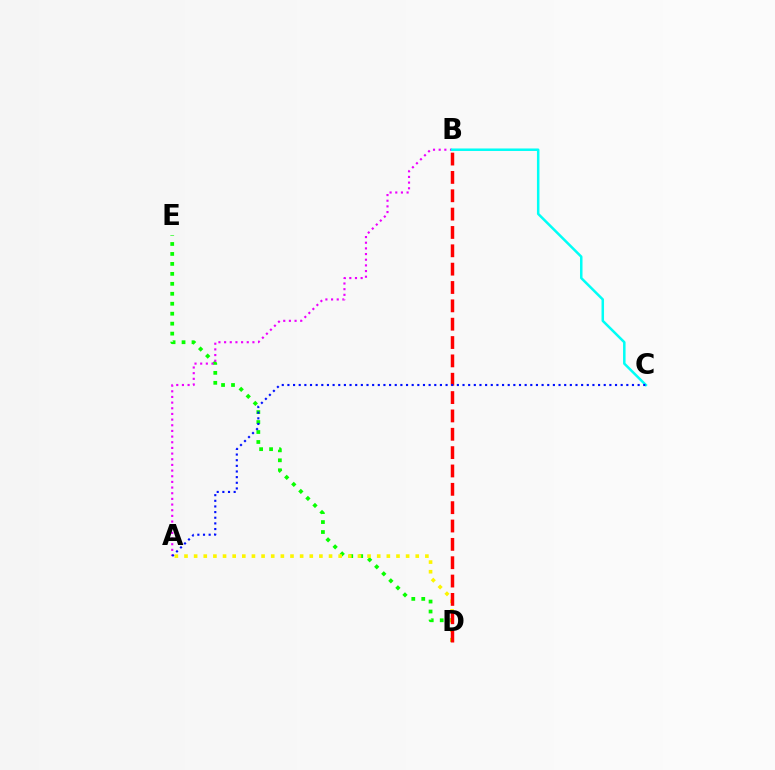{('D', 'E'): [{'color': '#08ff00', 'line_style': 'dotted', 'thickness': 2.71}], ('A', 'D'): [{'color': '#fcf500', 'line_style': 'dotted', 'thickness': 2.62}], ('A', 'B'): [{'color': '#ee00ff', 'line_style': 'dotted', 'thickness': 1.54}], ('B', 'C'): [{'color': '#00fff6', 'line_style': 'solid', 'thickness': 1.81}], ('B', 'D'): [{'color': '#ff0000', 'line_style': 'dashed', 'thickness': 2.49}], ('A', 'C'): [{'color': '#0010ff', 'line_style': 'dotted', 'thickness': 1.53}]}